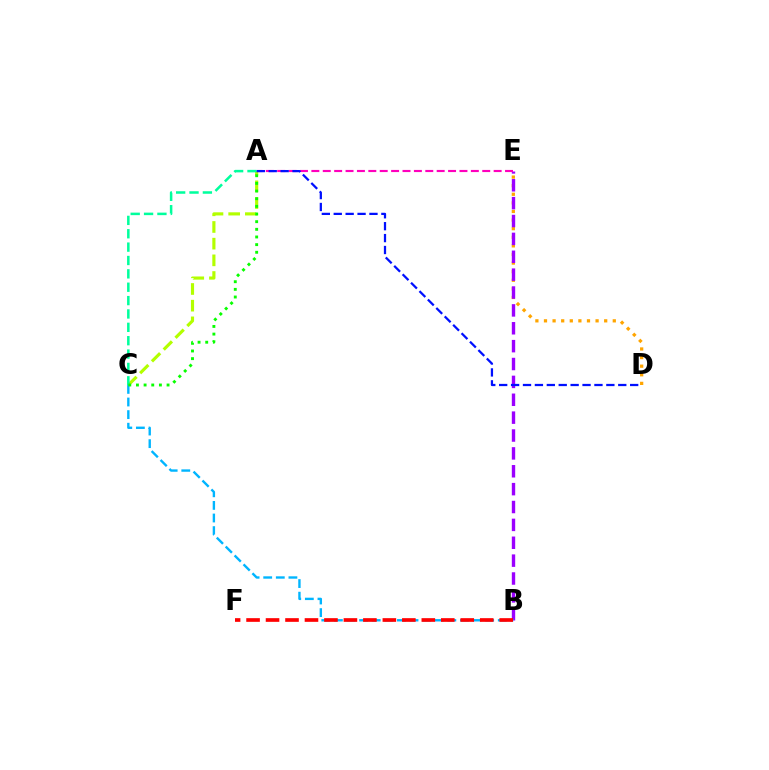{('D', 'E'): [{'color': '#ffa500', 'line_style': 'dotted', 'thickness': 2.34}], ('B', 'E'): [{'color': '#9b00ff', 'line_style': 'dashed', 'thickness': 2.43}], ('B', 'C'): [{'color': '#00b5ff', 'line_style': 'dashed', 'thickness': 1.71}], ('A', 'C'): [{'color': '#b3ff00', 'line_style': 'dashed', 'thickness': 2.27}, {'color': '#00ff9d', 'line_style': 'dashed', 'thickness': 1.82}, {'color': '#08ff00', 'line_style': 'dotted', 'thickness': 2.08}], ('A', 'E'): [{'color': '#ff00bd', 'line_style': 'dashed', 'thickness': 1.55}], ('A', 'D'): [{'color': '#0010ff', 'line_style': 'dashed', 'thickness': 1.62}], ('B', 'F'): [{'color': '#ff0000', 'line_style': 'dashed', 'thickness': 2.65}]}